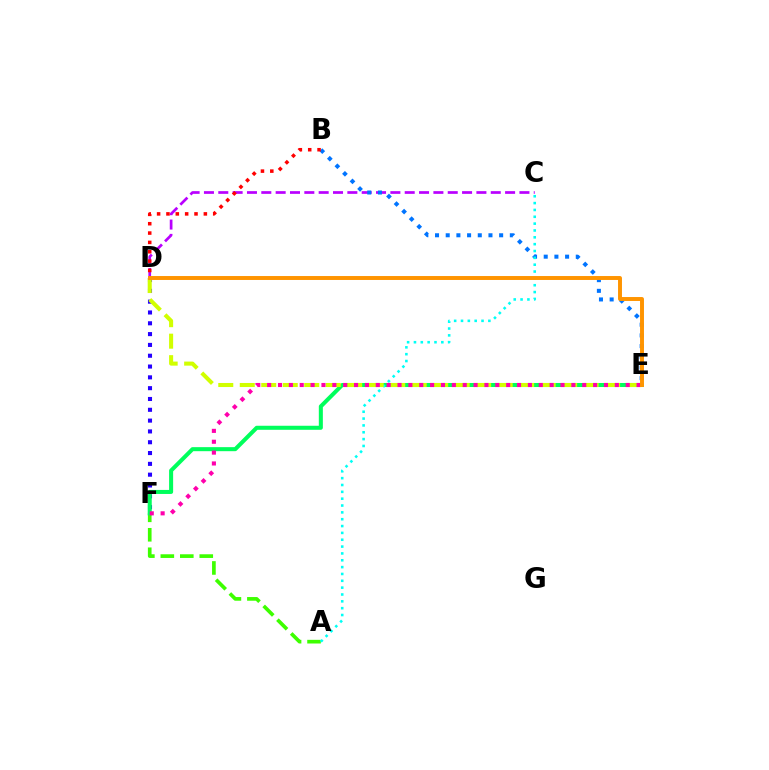{('C', 'D'): [{'color': '#b900ff', 'line_style': 'dashed', 'thickness': 1.95}], ('A', 'F'): [{'color': '#3dff00', 'line_style': 'dashed', 'thickness': 2.64}], ('B', 'E'): [{'color': '#0074ff', 'line_style': 'dotted', 'thickness': 2.9}], ('D', 'F'): [{'color': '#2500ff', 'line_style': 'dotted', 'thickness': 2.94}], ('E', 'F'): [{'color': '#00ff5c', 'line_style': 'solid', 'thickness': 2.91}, {'color': '#ff00ac', 'line_style': 'dotted', 'thickness': 2.95}], ('A', 'C'): [{'color': '#00fff6', 'line_style': 'dotted', 'thickness': 1.86}], ('D', 'E'): [{'color': '#d1ff00', 'line_style': 'dashed', 'thickness': 2.92}, {'color': '#ff9400', 'line_style': 'solid', 'thickness': 2.83}], ('B', 'D'): [{'color': '#ff0000', 'line_style': 'dotted', 'thickness': 2.54}]}